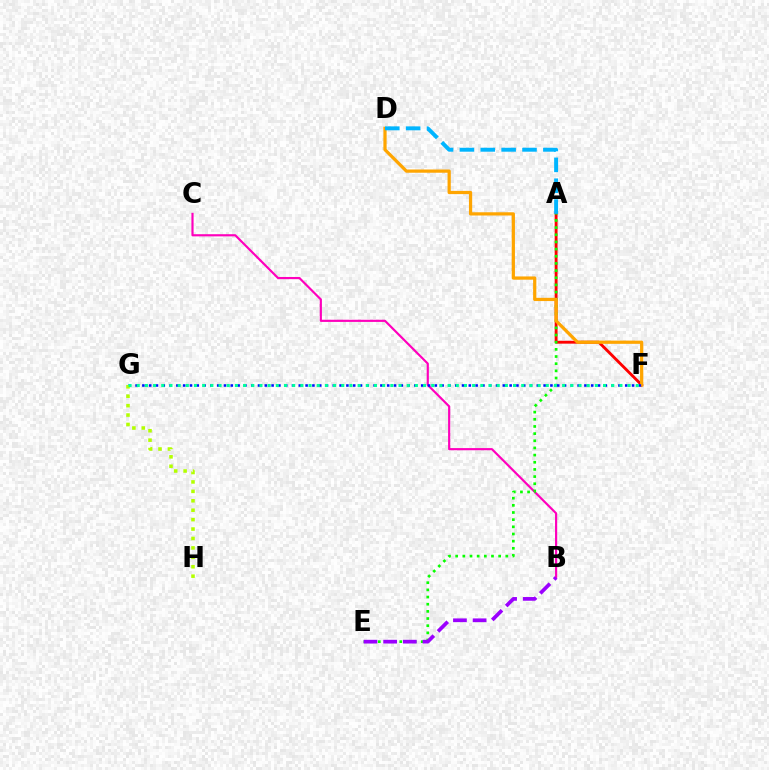{('A', 'F'): [{'color': '#ff0000', 'line_style': 'solid', 'thickness': 2.06}], ('B', 'C'): [{'color': '#ff00bd', 'line_style': 'solid', 'thickness': 1.56}], ('A', 'E'): [{'color': '#08ff00', 'line_style': 'dotted', 'thickness': 1.95}], ('D', 'F'): [{'color': '#ffa500', 'line_style': 'solid', 'thickness': 2.33}], ('A', 'D'): [{'color': '#00b5ff', 'line_style': 'dashed', 'thickness': 2.83}], ('F', 'G'): [{'color': '#0010ff', 'line_style': 'dotted', 'thickness': 1.85}, {'color': '#00ff9d', 'line_style': 'dotted', 'thickness': 2.22}], ('B', 'E'): [{'color': '#9b00ff', 'line_style': 'dashed', 'thickness': 2.67}], ('G', 'H'): [{'color': '#b3ff00', 'line_style': 'dotted', 'thickness': 2.56}]}